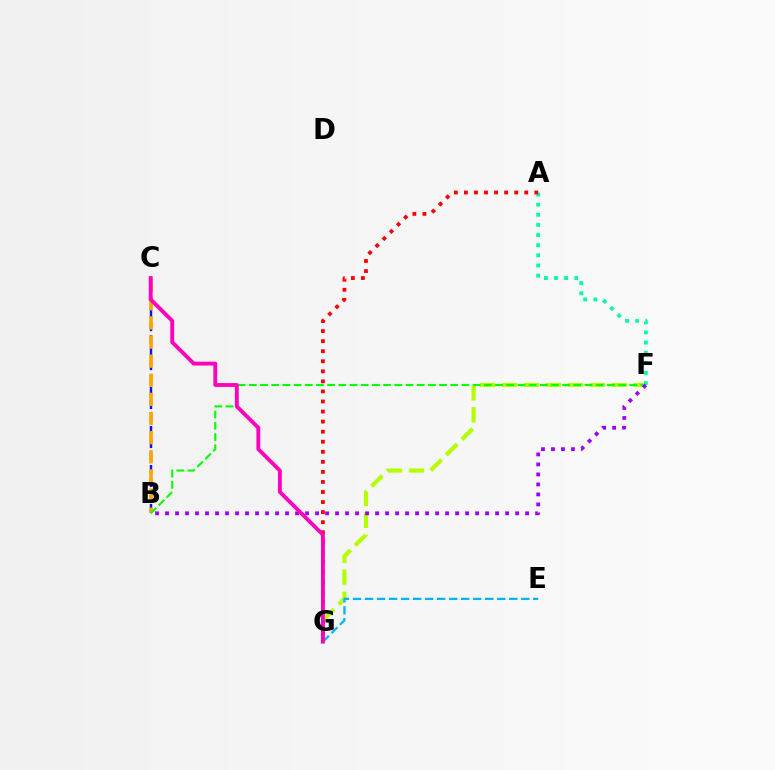{('B', 'C'): [{'color': '#0010ff', 'line_style': 'dashed', 'thickness': 1.76}, {'color': '#ffa500', 'line_style': 'dashed', 'thickness': 2.6}], ('F', 'G'): [{'color': '#b3ff00', 'line_style': 'dashed', 'thickness': 2.98}], ('A', 'F'): [{'color': '#00ff9d', 'line_style': 'dotted', 'thickness': 2.75}], ('B', 'F'): [{'color': '#08ff00', 'line_style': 'dashed', 'thickness': 1.52}, {'color': '#9b00ff', 'line_style': 'dotted', 'thickness': 2.72}], ('A', 'G'): [{'color': '#ff0000', 'line_style': 'dotted', 'thickness': 2.73}], ('E', 'G'): [{'color': '#00b5ff', 'line_style': 'dashed', 'thickness': 1.63}], ('C', 'G'): [{'color': '#ff00bd', 'line_style': 'solid', 'thickness': 2.78}]}